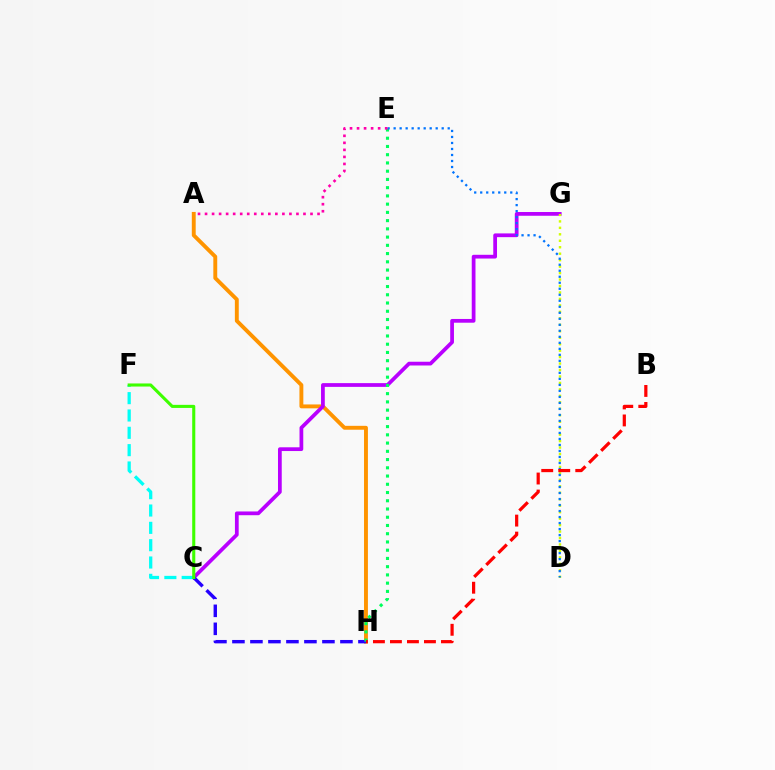{('A', 'H'): [{'color': '#ff9400', 'line_style': 'solid', 'thickness': 2.8}], ('C', 'G'): [{'color': '#b900ff', 'line_style': 'solid', 'thickness': 2.7}], ('C', 'F'): [{'color': '#00fff6', 'line_style': 'dashed', 'thickness': 2.35}, {'color': '#3dff00', 'line_style': 'solid', 'thickness': 2.22}], ('D', 'G'): [{'color': '#d1ff00', 'line_style': 'dotted', 'thickness': 1.76}], ('C', 'H'): [{'color': '#2500ff', 'line_style': 'dashed', 'thickness': 2.45}], ('E', 'H'): [{'color': '#00ff5c', 'line_style': 'dotted', 'thickness': 2.24}], ('D', 'E'): [{'color': '#0074ff', 'line_style': 'dotted', 'thickness': 1.63}], ('B', 'H'): [{'color': '#ff0000', 'line_style': 'dashed', 'thickness': 2.31}], ('A', 'E'): [{'color': '#ff00ac', 'line_style': 'dotted', 'thickness': 1.91}]}